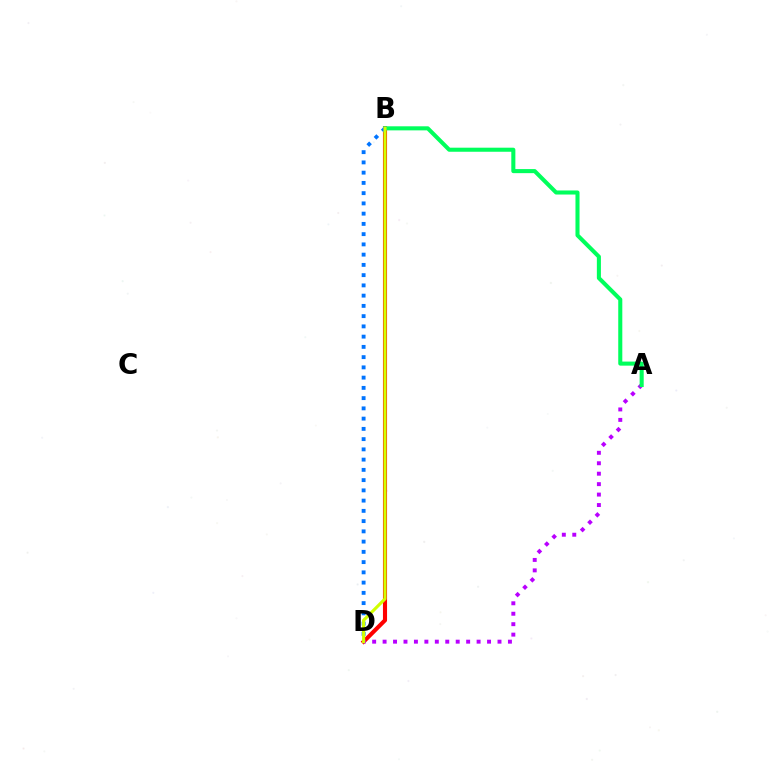{('B', 'D'): [{'color': '#ff0000', 'line_style': 'solid', 'thickness': 2.95}, {'color': '#0074ff', 'line_style': 'dotted', 'thickness': 2.78}, {'color': '#d1ff00', 'line_style': 'solid', 'thickness': 2.22}], ('A', 'D'): [{'color': '#b900ff', 'line_style': 'dotted', 'thickness': 2.84}], ('A', 'B'): [{'color': '#00ff5c', 'line_style': 'solid', 'thickness': 2.93}]}